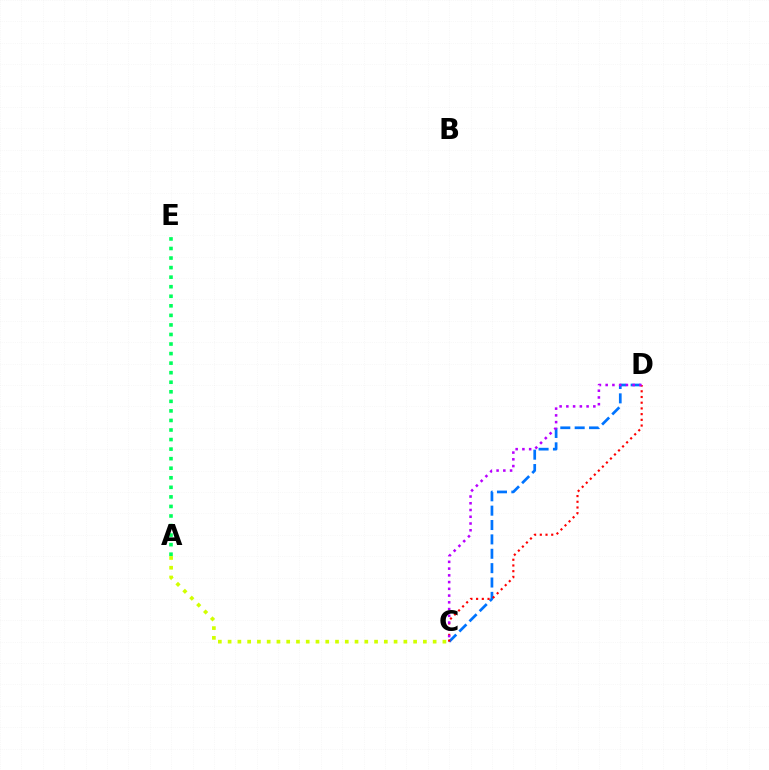{('A', 'E'): [{'color': '#00ff5c', 'line_style': 'dotted', 'thickness': 2.6}], ('C', 'D'): [{'color': '#0074ff', 'line_style': 'dashed', 'thickness': 1.95}, {'color': '#ff0000', 'line_style': 'dotted', 'thickness': 1.55}, {'color': '#b900ff', 'line_style': 'dotted', 'thickness': 1.83}], ('A', 'C'): [{'color': '#d1ff00', 'line_style': 'dotted', 'thickness': 2.65}]}